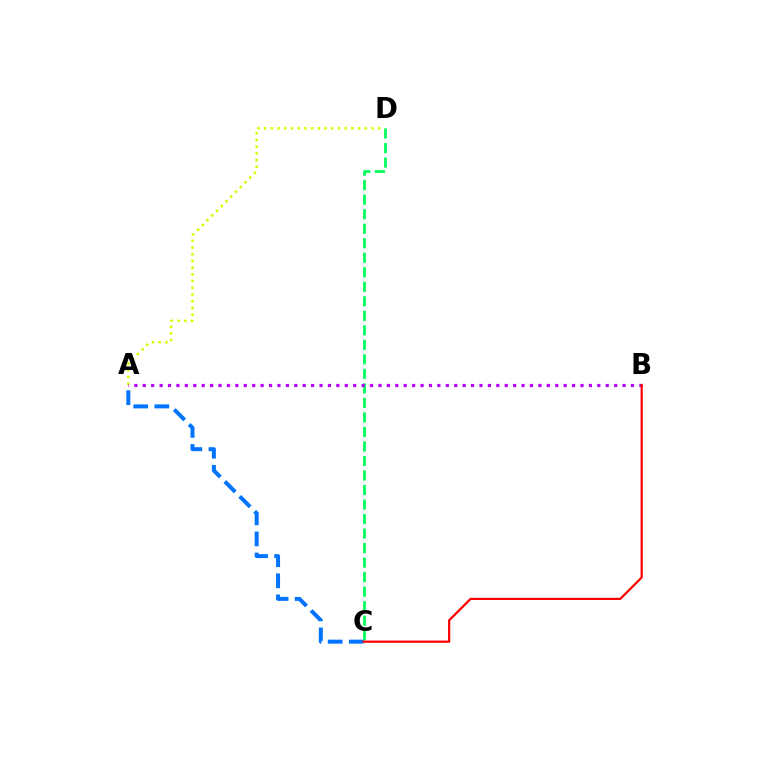{('A', 'D'): [{'color': '#d1ff00', 'line_style': 'dotted', 'thickness': 1.82}], ('A', 'C'): [{'color': '#0074ff', 'line_style': 'dashed', 'thickness': 2.86}], ('C', 'D'): [{'color': '#00ff5c', 'line_style': 'dashed', 'thickness': 1.97}], ('A', 'B'): [{'color': '#b900ff', 'line_style': 'dotted', 'thickness': 2.29}], ('B', 'C'): [{'color': '#ff0000', 'line_style': 'solid', 'thickness': 1.6}]}